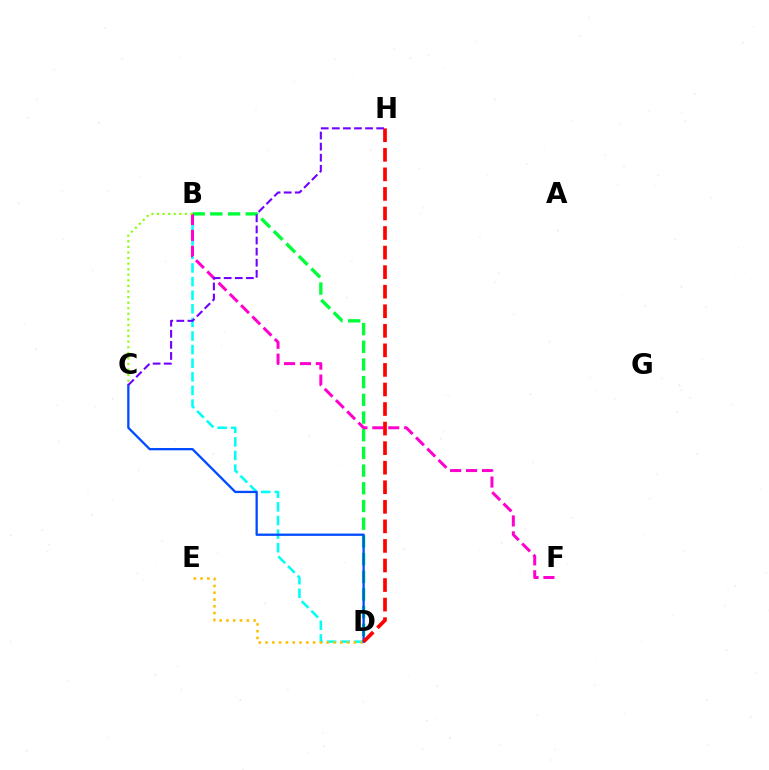{('B', 'D'): [{'color': '#00fff6', 'line_style': 'dashed', 'thickness': 1.85}, {'color': '#00ff39', 'line_style': 'dashed', 'thickness': 2.4}], ('B', 'F'): [{'color': '#ff00cf', 'line_style': 'dashed', 'thickness': 2.16}], ('B', 'C'): [{'color': '#84ff00', 'line_style': 'dotted', 'thickness': 1.51}], ('D', 'E'): [{'color': '#ffbd00', 'line_style': 'dotted', 'thickness': 1.84}], ('C', 'D'): [{'color': '#004bff', 'line_style': 'solid', 'thickness': 1.65}], ('D', 'H'): [{'color': '#ff0000', 'line_style': 'dashed', 'thickness': 2.66}], ('C', 'H'): [{'color': '#7200ff', 'line_style': 'dashed', 'thickness': 1.51}]}